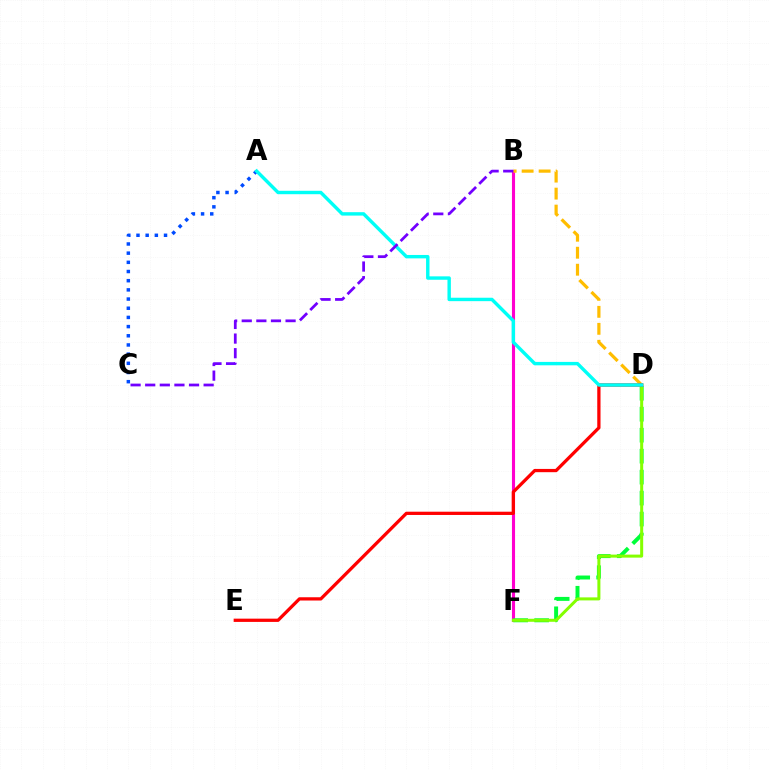{('B', 'F'): [{'color': '#ff00cf', 'line_style': 'solid', 'thickness': 2.23}], ('D', 'F'): [{'color': '#00ff39', 'line_style': 'dashed', 'thickness': 2.85}, {'color': '#84ff00', 'line_style': 'solid', 'thickness': 2.17}], ('B', 'D'): [{'color': '#ffbd00', 'line_style': 'dashed', 'thickness': 2.31}], ('D', 'E'): [{'color': '#ff0000', 'line_style': 'solid', 'thickness': 2.35}], ('A', 'C'): [{'color': '#004bff', 'line_style': 'dotted', 'thickness': 2.49}], ('A', 'D'): [{'color': '#00fff6', 'line_style': 'solid', 'thickness': 2.46}], ('B', 'C'): [{'color': '#7200ff', 'line_style': 'dashed', 'thickness': 1.98}]}